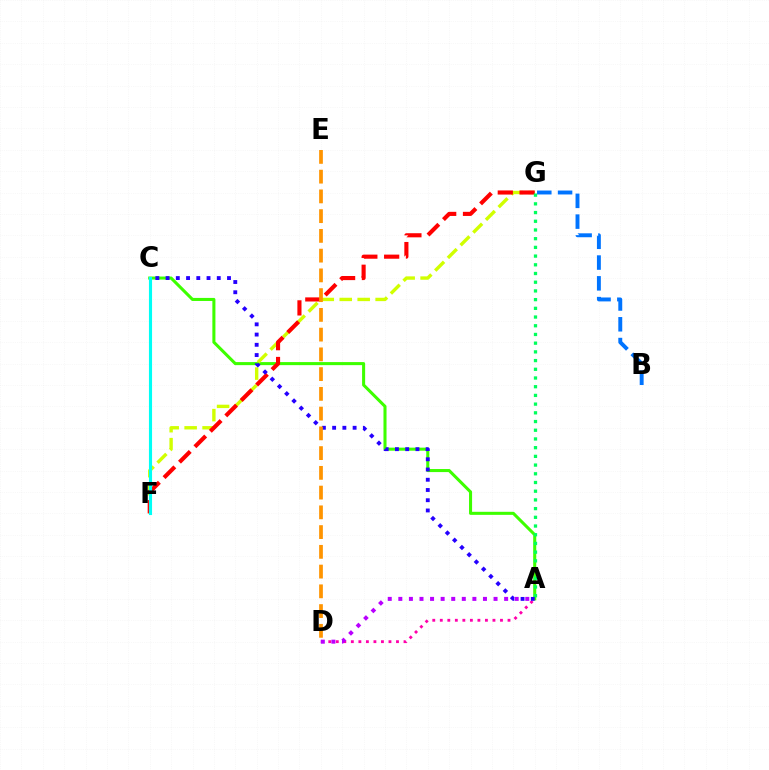{('A', 'D'): [{'color': '#ff00ac', 'line_style': 'dotted', 'thickness': 2.04}, {'color': '#b900ff', 'line_style': 'dotted', 'thickness': 2.87}], ('A', 'C'): [{'color': '#3dff00', 'line_style': 'solid', 'thickness': 2.2}, {'color': '#2500ff', 'line_style': 'dotted', 'thickness': 2.78}], ('F', 'G'): [{'color': '#d1ff00', 'line_style': 'dashed', 'thickness': 2.44}, {'color': '#ff0000', 'line_style': 'dashed', 'thickness': 2.96}], ('A', 'G'): [{'color': '#00ff5c', 'line_style': 'dotted', 'thickness': 2.37}], ('C', 'F'): [{'color': '#00fff6', 'line_style': 'solid', 'thickness': 2.24}], ('D', 'E'): [{'color': '#ff9400', 'line_style': 'dashed', 'thickness': 2.68}], ('B', 'G'): [{'color': '#0074ff', 'line_style': 'dashed', 'thickness': 2.82}]}